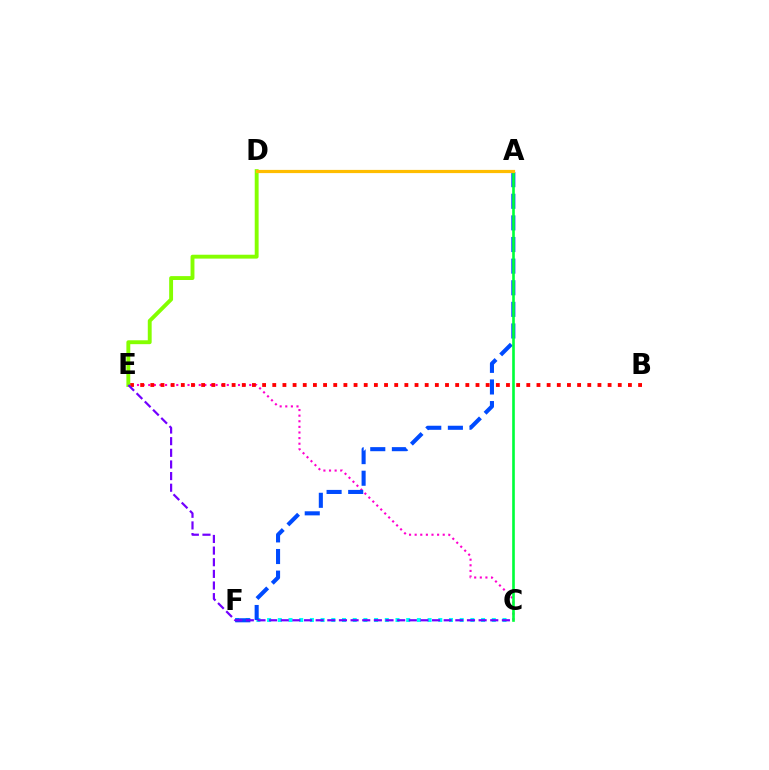{('C', 'E'): [{'color': '#ff00cf', 'line_style': 'dotted', 'thickness': 1.52}, {'color': '#7200ff', 'line_style': 'dashed', 'thickness': 1.58}], ('C', 'F'): [{'color': '#00fff6', 'line_style': 'dotted', 'thickness': 2.91}], ('A', 'F'): [{'color': '#004bff', 'line_style': 'dashed', 'thickness': 2.94}], ('A', 'C'): [{'color': '#00ff39', 'line_style': 'solid', 'thickness': 1.9}], ('B', 'E'): [{'color': '#ff0000', 'line_style': 'dotted', 'thickness': 2.76}], ('D', 'E'): [{'color': '#84ff00', 'line_style': 'solid', 'thickness': 2.8}], ('A', 'D'): [{'color': '#ffbd00', 'line_style': 'solid', 'thickness': 2.31}]}